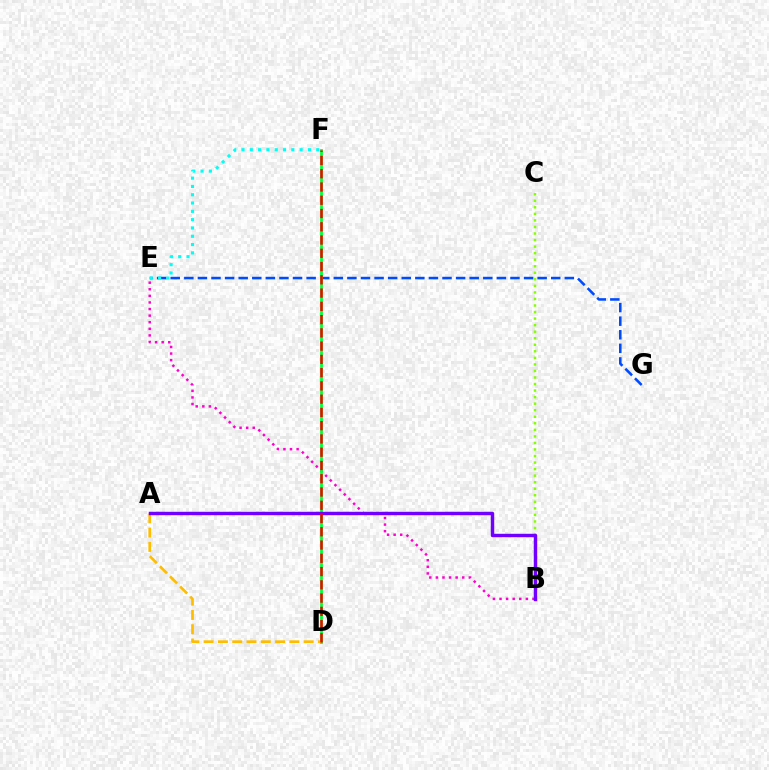{('E', 'G'): [{'color': '#004bff', 'line_style': 'dashed', 'thickness': 1.85}], ('B', 'E'): [{'color': '#ff00cf', 'line_style': 'dotted', 'thickness': 1.79}], ('E', 'F'): [{'color': '#00fff6', 'line_style': 'dotted', 'thickness': 2.26}], ('D', 'F'): [{'color': '#00ff39', 'line_style': 'solid', 'thickness': 1.99}, {'color': '#ff0000', 'line_style': 'dashed', 'thickness': 1.8}], ('A', 'D'): [{'color': '#ffbd00', 'line_style': 'dashed', 'thickness': 1.94}], ('B', 'C'): [{'color': '#84ff00', 'line_style': 'dotted', 'thickness': 1.78}], ('A', 'B'): [{'color': '#7200ff', 'line_style': 'solid', 'thickness': 2.47}]}